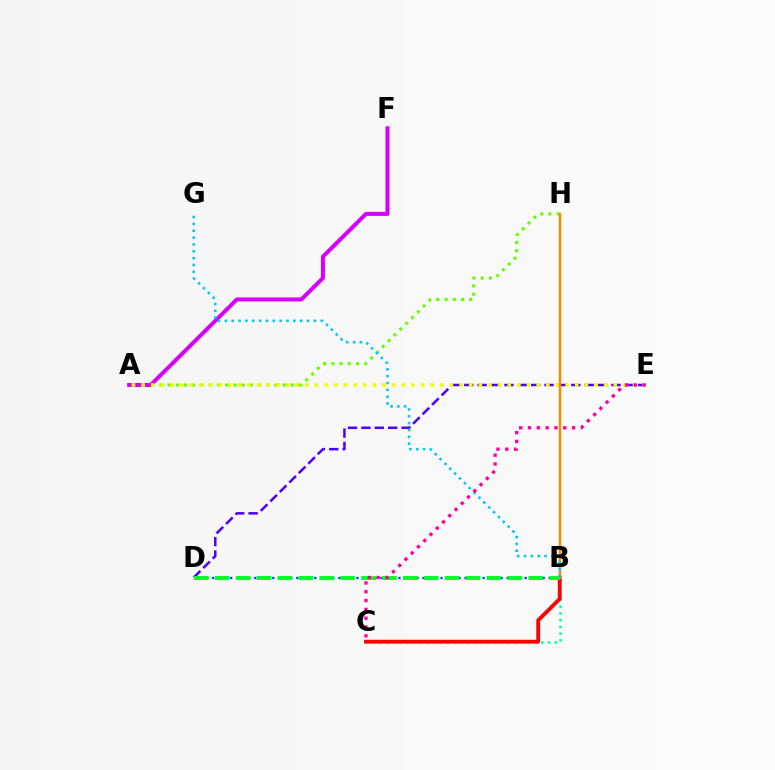{('B', 'C'): [{'color': '#00ffaf', 'line_style': 'dotted', 'thickness': 1.83}, {'color': '#ff0000', 'line_style': 'solid', 'thickness': 2.75}], ('B', 'D'): [{'color': '#003fff', 'line_style': 'dotted', 'thickness': 1.63}, {'color': '#00ff27', 'line_style': 'dashed', 'thickness': 2.84}], ('A', 'H'): [{'color': '#66ff00', 'line_style': 'dotted', 'thickness': 2.23}], ('D', 'E'): [{'color': '#4f00ff', 'line_style': 'dashed', 'thickness': 1.82}], ('A', 'F'): [{'color': '#d600ff', 'line_style': 'solid', 'thickness': 2.89}], ('A', 'E'): [{'color': '#eeff00', 'line_style': 'dotted', 'thickness': 2.62}], ('B', 'H'): [{'color': '#ff8800', 'line_style': 'solid', 'thickness': 1.79}], ('B', 'G'): [{'color': '#00c7ff', 'line_style': 'dotted', 'thickness': 1.86}], ('C', 'E'): [{'color': '#ff00a0', 'line_style': 'dotted', 'thickness': 2.4}]}